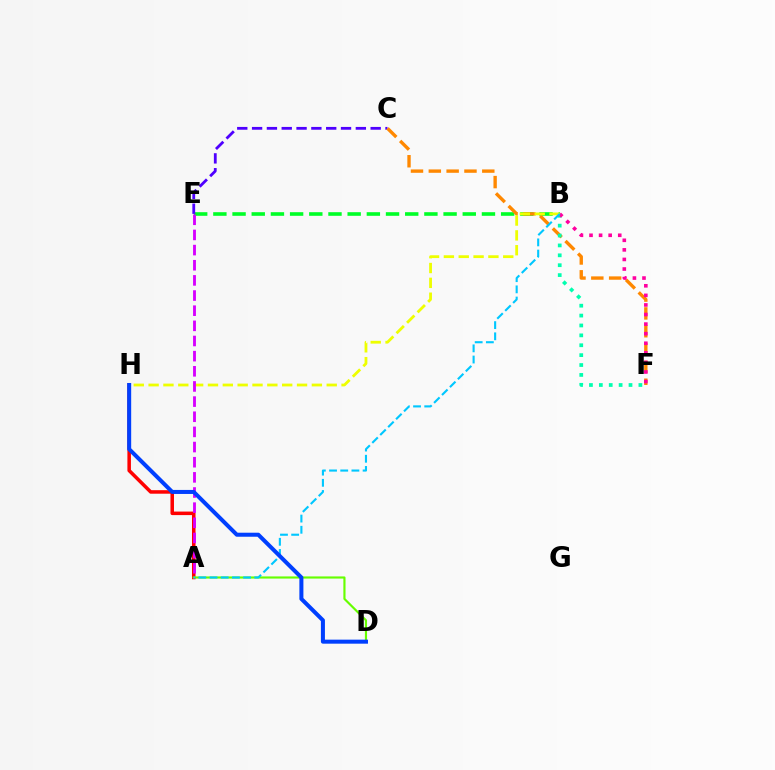{('A', 'H'): [{'color': '#ff0000', 'line_style': 'solid', 'thickness': 2.54}], ('B', 'E'): [{'color': '#00ff27', 'line_style': 'dashed', 'thickness': 2.61}], ('C', 'E'): [{'color': '#4f00ff', 'line_style': 'dashed', 'thickness': 2.01}], ('C', 'F'): [{'color': '#ff8800', 'line_style': 'dashed', 'thickness': 2.42}], ('B', 'F'): [{'color': '#00ffaf', 'line_style': 'dotted', 'thickness': 2.69}, {'color': '#ff00a0', 'line_style': 'dotted', 'thickness': 2.6}], ('A', 'D'): [{'color': '#66ff00', 'line_style': 'solid', 'thickness': 1.55}], ('B', 'H'): [{'color': '#eeff00', 'line_style': 'dashed', 'thickness': 2.02}], ('A', 'E'): [{'color': '#d600ff', 'line_style': 'dashed', 'thickness': 2.06}], ('A', 'B'): [{'color': '#00c7ff', 'line_style': 'dashed', 'thickness': 1.52}], ('D', 'H'): [{'color': '#003fff', 'line_style': 'solid', 'thickness': 2.9}]}